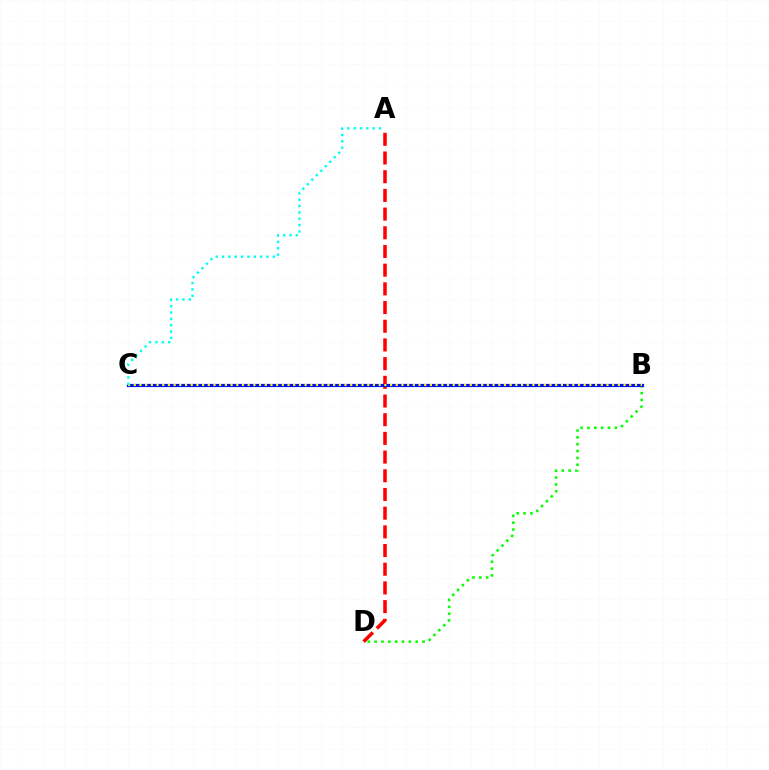{('B', 'C'): [{'color': '#ee00ff', 'line_style': 'dashed', 'thickness': 1.87}, {'color': '#0010ff', 'line_style': 'solid', 'thickness': 2.29}, {'color': '#fcf500', 'line_style': 'dotted', 'thickness': 1.55}], ('B', 'D'): [{'color': '#08ff00', 'line_style': 'dotted', 'thickness': 1.86}], ('A', 'D'): [{'color': '#ff0000', 'line_style': 'dashed', 'thickness': 2.54}], ('A', 'C'): [{'color': '#00fff6', 'line_style': 'dotted', 'thickness': 1.72}]}